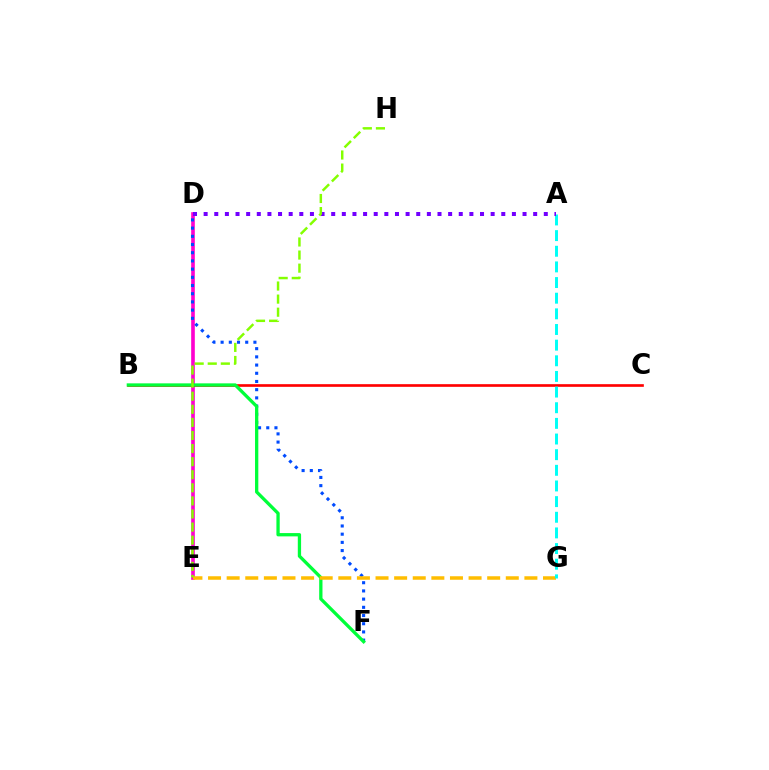{('D', 'E'): [{'color': '#ff00cf', 'line_style': 'solid', 'thickness': 2.62}], ('D', 'F'): [{'color': '#004bff', 'line_style': 'dotted', 'thickness': 2.23}], ('B', 'C'): [{'color': '#ff0000', 'line_style': 'solid', 'thickness': 1.92}], ('B', 'F'): [{'color': '#00ff39', 'line_style': 'solid', 'thickness': 2.37}], ('E', 'G'): [{'color': '#ffbd00', 'line_style': 'dashed', 'thickness': 2.53}], ('A', 'G'): [{'color': '#00fff6', 'line_style': 'dashed', 'thickness': 2.13}], ('A', 'D'): [{'color': '#7200ff', 'line_style': 'dotted', 'thickness': 2.89}], ('E', 'H'): [{'color': '#84ff00', 'line_style': 'dashed', 'thickness': 1.78}]}